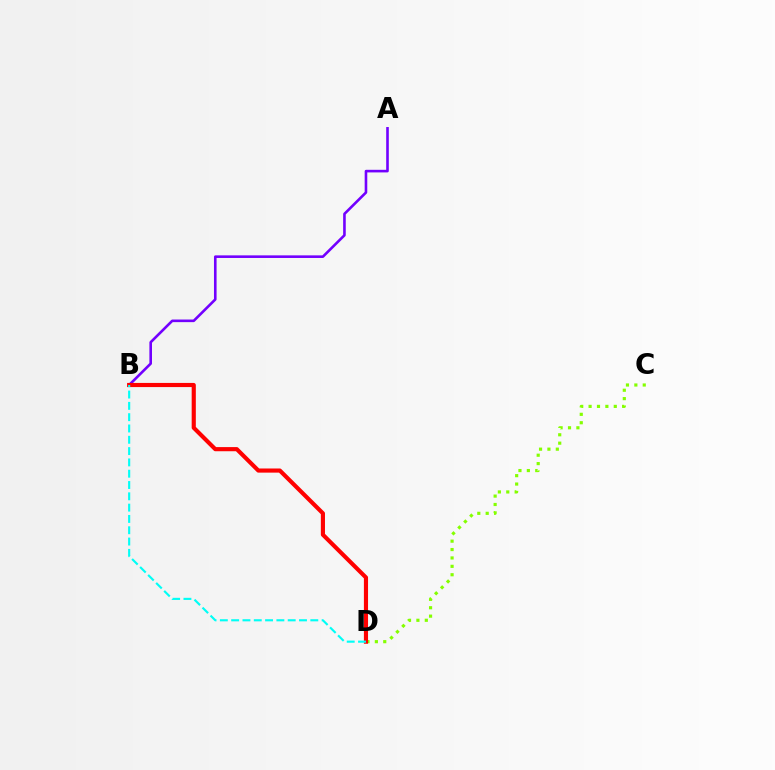{('C', 'D'): [{'color': '#84ff00', 'line_style': 'dotted', 'thickness': 2.28}], ('A', 'B'): [{'color': '#7200ff', 'line_style': 'solid', 'thickness': 1.88}], ('B', 'D'): [{'color': '#ff0000', 'line_style': 'solid', 'thickness': 2.98}, {'color': '#00fff6', 'line_style': 'dashed', 'thickness': 1.54}]}